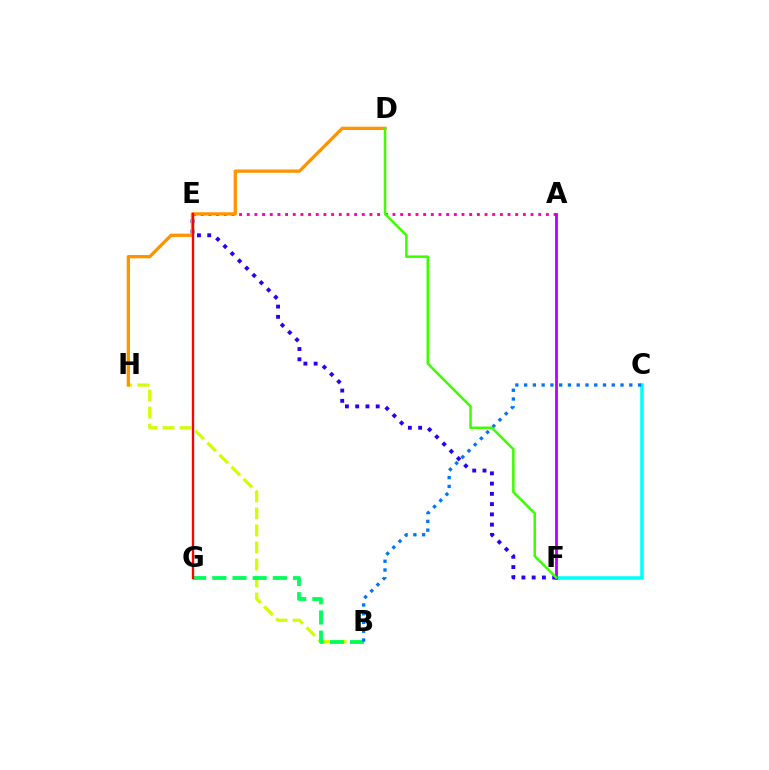{('C', 'F'): [{'color': '#00fff6', 'line_style': 'solid', 'thickness': 2.56}], ('B', 'H'): [{'color': '#d1ff00', 'line_style': 'dashed', 'thickness': 2.31}], ('A', 'E'): [{'color': '#ff00ac', 'line_style': 'dotted', 'thickness': 2.08}], ('E', 'F'): [{'color': '#2500ff', 'line_style': 'dotted', 'thickness': 2.79}], ('B', 'G'): [{'color': '#00ff5c', 'line_style': 'dashed', 'thickness': 2.74}], ('A', 'F'): [{'color': '#b900ff', 'line_style': 'solid', 'thickness': 2.0}], ('D', 'H'): [{'color': '#ff9400', 'line_style': 'solid', 'thickness': 2.37}], ('B', 'C'): [{'color': '#0074ff', 'line_style': 'dotted', 'thickness': 2.38}], ('E', 'G'): [{'color': '#ff0000', 'line_style': 'solid', 'thickness': 1.68}], ('D', 'F'): [{'color': '#3dff00', 'line_style': 'solid', 'thickness': 1.82}]}